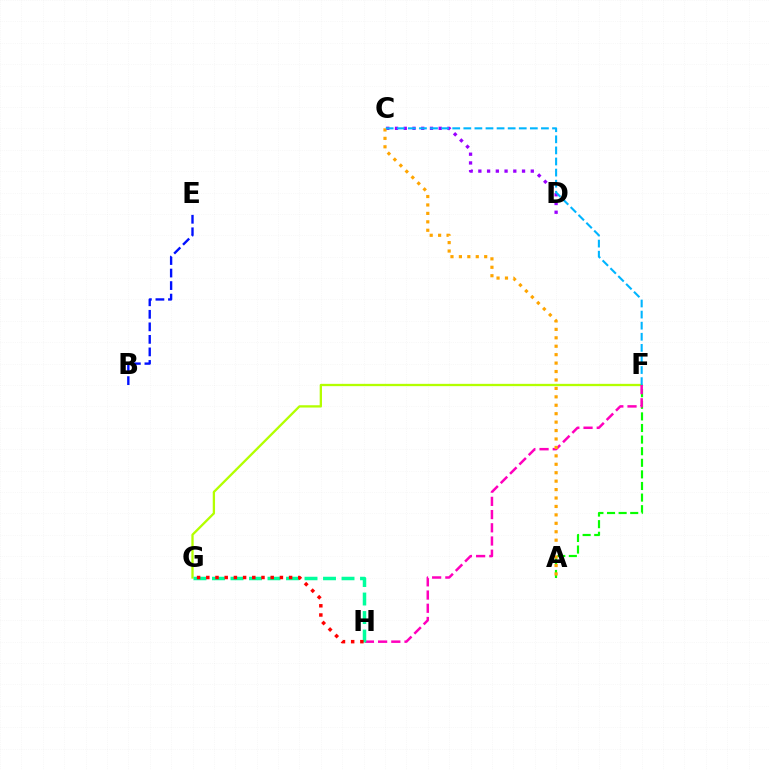{('A', 'F'): [{'color': '#08ff00', 'line_style': 'dashed', 'thickness': 1.58}], ('C', 'D'): [{'color': '#9b00ff', 'line_style': 'dotted', 'thickness': 2.37}], ('F', 'G'): [{'color': '#b3ff00', 'line_style': 'solid', 'thickness': 1.66}], ('F', 'H'): [{'color': '#ff00bd', 'line_style': 'dashed', 'thickness': 1.79}], ('A', 'C'): [{'color': '#ffa500', 'line_style': 'dotted', 'thickness': 2.29}], ('G', 'H'): [{'color': '#00ff9d', 'line_style': 'dashed', 'thickness': 2.51}, {'color': '#ff0000', 'line_style': 'dotted', 'thickness': 2.5}], ('B', 'E'): [{'color': '#0010ff', 'line_style': 'dashed', 'thickness': 1.7}], ('C', 'F'): [{'color': '#00b5ff', 'line_style': 'dashed', 'thickness': 1.51}]}